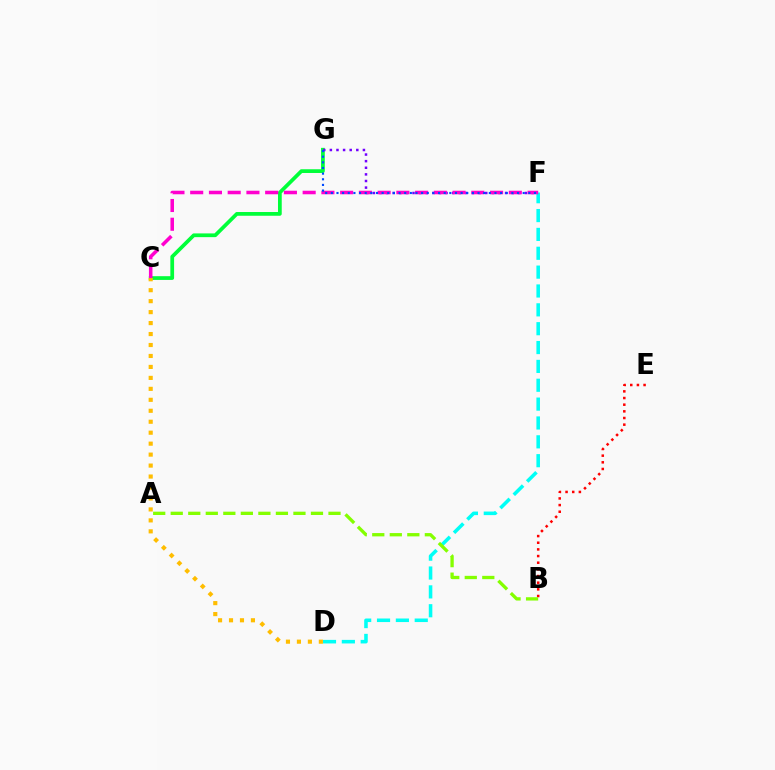{('D', 'F'): [{'color': '#00fff6', 'line_style': 'dashed', 'thickness': 2.56}], ('B', 'E'): [{'color': '#ff0000', 'line_style': 'dotted', 'thickness': 1.81}], ('C', 'G'): [{'color': '#00ff39', 'line_style': 'solid', 'thickness': 2.69}], ('F', 'G'): [{'color': '#7200ff', 'line_style': 'dotted', 'thickness': 1.8}, {'color': '#004bff', 'line_style': 'dotted', 'thickness': 1.53}], ('C', 'D'): [{'color': '#ffbd00', 'line_style': 'dotted', 'thickness': 2.98}], ('C', 'F'): [{'color': '#ff00cf', 'line_style': 'dashed', 'thickness': 2.55}], ('A', 'B'): [{'color': '#84ff00', 'line_style': 'dashed', 'thickness': 2.38}]}